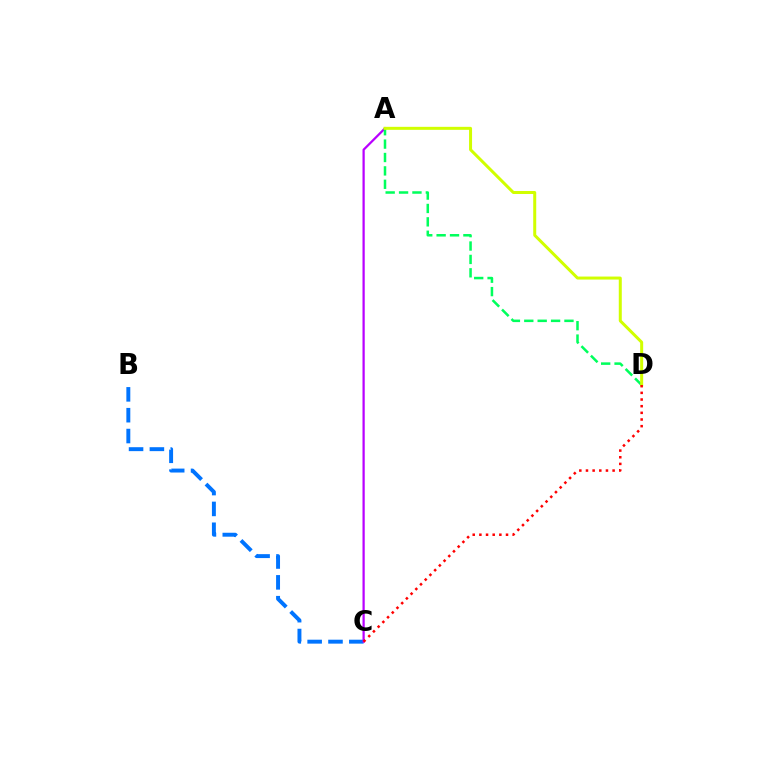{('B', 'C'): [{'color': '#0074ff', 'line_style': 'dashed', 'thickness': 2.83}], ('A', 'C'): [{'color': '#b900ff', 'line_style': 'solid', 'thickness': 1.62}], ('A', 'D'): [{'color': '#00ff5c', 'line_style': 'dashed', 'thickness': 1.82}, {'color': '#d1ff00', 'line_style': 'solid', 'thickness': 2.16}], ('C', 'D'): [{'color': '#ff0000', 'line_style': 'dotted', 'thickness': 1.81}]}